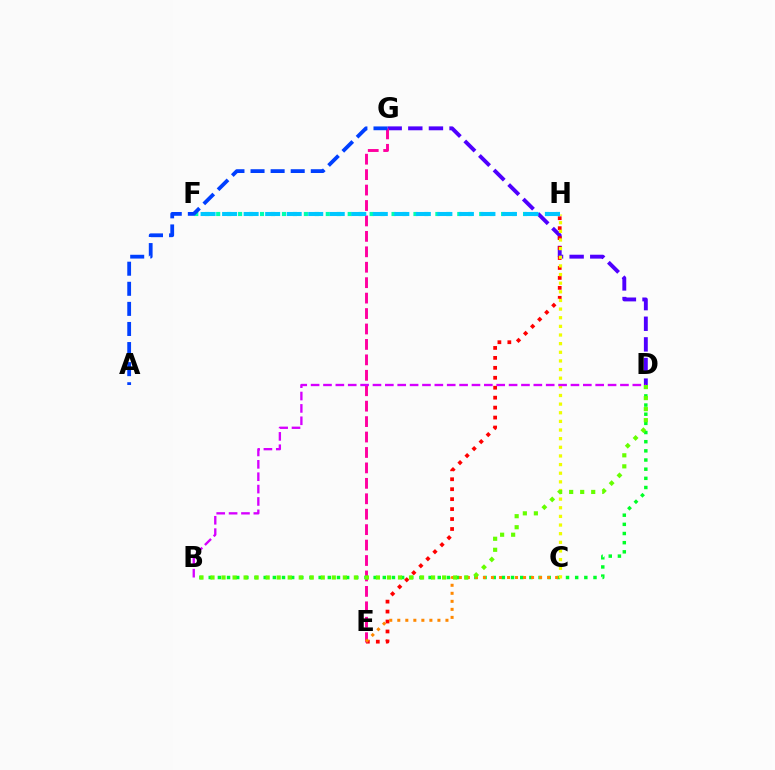{('D', 'G'): [{'color': '#4f00ff', 'line_style': 'dashed', 'thickness': 2.8}], ('E', 'H'): [{'color': '#ff0000', 'line_style': 'dotted', 'thickness': 2.7}], ('E', 'G'): [{'color': '#ff00a0', 'line_style': 'dashed', 'thickness': 2.1}], ('B', 'D'): [{'color': '#00ff27', 'line_style': 'dotted', 'thickness': 2.49}, {'color': '#d600ff', 'line_style': 'dashed', 'thickness': 1.68}, {'color': '#66ff00', 'line_style': 'dotted', 'thickness': 3.0}], ('C', 'H'): [{'color': '#eeff00', 'line_style': 'dotted', 'thickness': 2.35}], ('C', 'E'): [{'color': '#ff8800', 'line_style': 'dotted', 'thickness': 2.18}], ('F', 'H'): [{'color': '#00ffaf', 'line_style': 'dotted', 'thickness': 2.98}, {'color': '#00c7ff', 'line_style': 'dashed', 'thickness': 2.92}], ('A', 'G'): [{'color': '#003fff', 'line_style': 'dashed', 'thickness': 2.73}]}